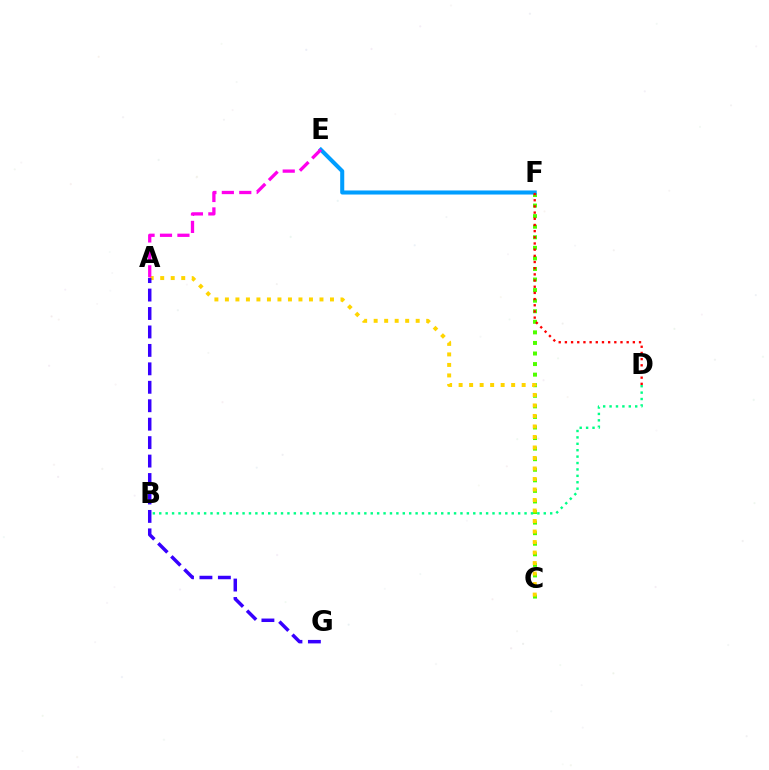{('C', 'F'): [{'color': '#4fff00', 'line_style': 'dotted', 'thickness': 2.87}], ('E', 'F'): [{'color': '#009eff', 'line_style': 'solid', 'thickness': 2.92}], ('A', 'C'): [{'color': '#ffd500', 'line_style': 'dotted', 'thickness': 2.85}], ('A', 'E'): [{'color': '#ff00ed', 'line_style': 'dashed', 'thickness': 2.37}], ('B', 'D'): [{'color': '#00ff86', 'line_style': 'dotted', 'thickness': 1.74}], ('A', 'G'): [{'color': '#3700ff', 'line_style': 'dashed', 'thickness': 2.51}], ('D', 'F'): [{'color': '#ff0000', 'line_style': 'dotted', 'thickness': 1.68}]}